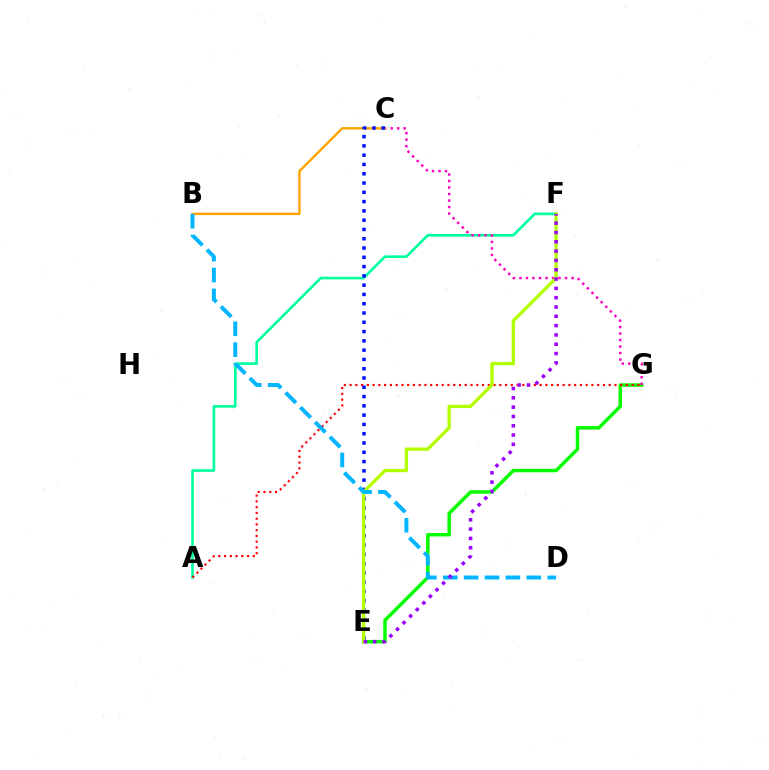{('A', 'F'): [{'color': '#00ff9d', 'line_style': 'solid', 'thickness': 1.88}], ('E', 'G'): [{'color': '#08ff00', 'line_style': 'solid', 'thickness': 2.49}], ('C', 'G'): [{'color': '#ff00bd', 'line_style': 'dotted', 'thickness': 1.77}], ('B', 'C'): [{'color': '#ffa500', 'line_style': 'solid', 'thickness': 1.73}], ('C', 'E'): [{'color': '#0010ff', 'line_style': 'dotted', 'thickness': 2.52}], ('A', 'G'): [{'color': '#ff0000', 'line_style': 'dotted', 'thickness': 1.56}], ('E', 'F'): [{'color': '#b3ff00', 'line_style': 'solid', 'thickness': 2.38}, {'color': '#9b00ff', 'line_style': 'dotted', 'thickness': 2.53}], ('B', 'D'): [{'color': '#00b5ff', 'line_style': 'dashed', 'thickness': 2.84}]}